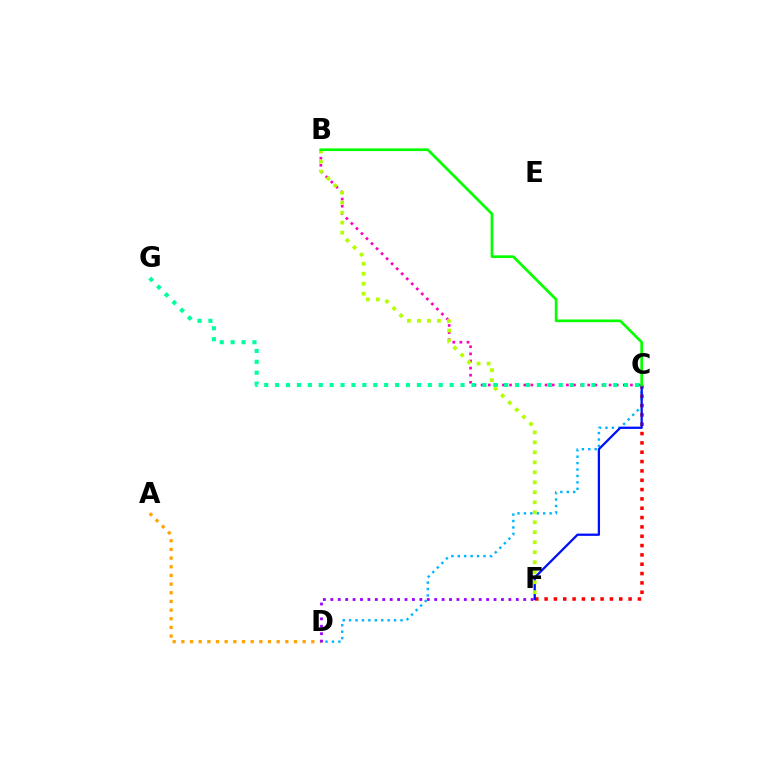{('B', 'C'): [{'color': '#ff00bd', 'line_style': 'dotted', 'thickness': 1.93}, {'color': '#08ff00', 'line_style': 'solid', 'thickness': 1.95}], ('A', 'D'): [{'color': '#ffa500', 'line_style': 'dotted', 'thickness': 2.35}], ('C', 'D'): [{'color': '#00b5ff', 'line_style': 'dotted', 'thickness': 1.75}], ('C', 'F'): [{'color': '#ff0000', 'line_style': 'dotted', 'thickness': 2.54}, {'color': '#0010ff', 'line_style': 'solid', 'thickness': 1.64}], ('C', 'G'): [{'color': '#00ff9d', 'line_style': 'dotted', 'thickness': 2.96}], ('D', 'F'): [{'color': '#9b00ff', 'line_style': 'dotted', 'thickness': 2.02}], ('B', 'F'): [{'color': '#b3ff00', 'line_style': 'dotted', 'thickness': 2.71}]}